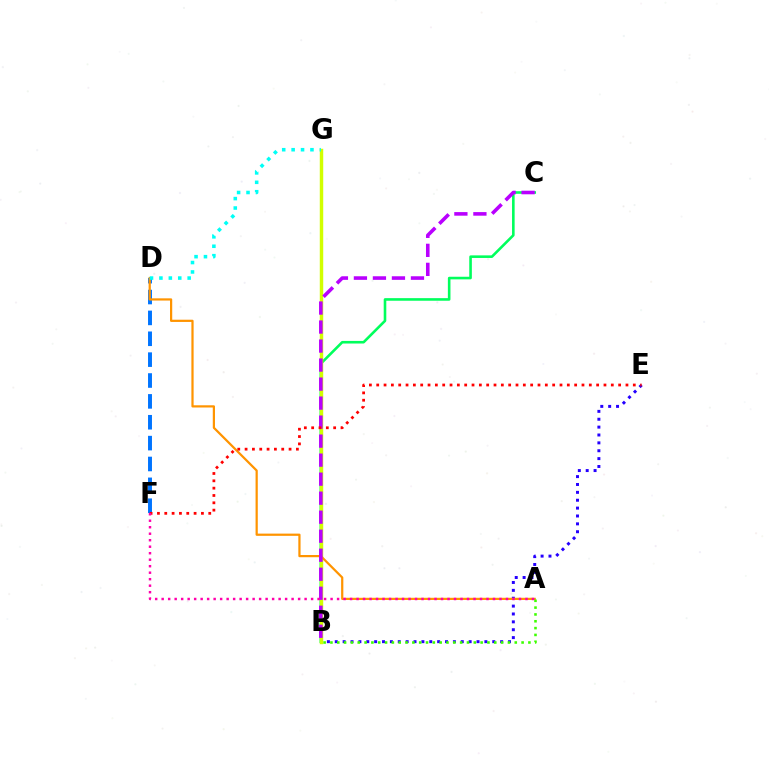{('B', 'C'): [{'color': '#00ff5c', 'line_style': 'solid', 'thickness': 1.87}, {'color': '#b900ff', 'line_style': 'dashed', 'thickness': 2.58}], ('D', 'F'): [{'color': '#0074ff', 'line_style': 'dashed', 'thickness': 2.83}], ('B', 'E'): [{'color': '#2500ff', 'line_style': 'dotted', 'thickness': 2.14}], ('B', 'G'): [{'color': '#d1ff00', 'line_style': 'solid', 'thickness': 2.48}], ('A', 'D'): [{'color': '#ff9400', 'line_style': 'solid', 'thickness': 1.6}], ('A', 'B'): [{'color': '#3dff00', 'line_style': 'dotted', 'thickness': 1.85}], ('D', 'G'): [{'color': '#00fff6', 'line_style': 'dotted', 'thickness': 2.56}], ('E', 'F'): [{'color': '#ff0000', 'line_style': 'dotted', 'thickness': 1.99}], ('A', 'F'): [{'color': '#ff00ac', 'line_style': 'dotted', 'thickness': 1.77}]}